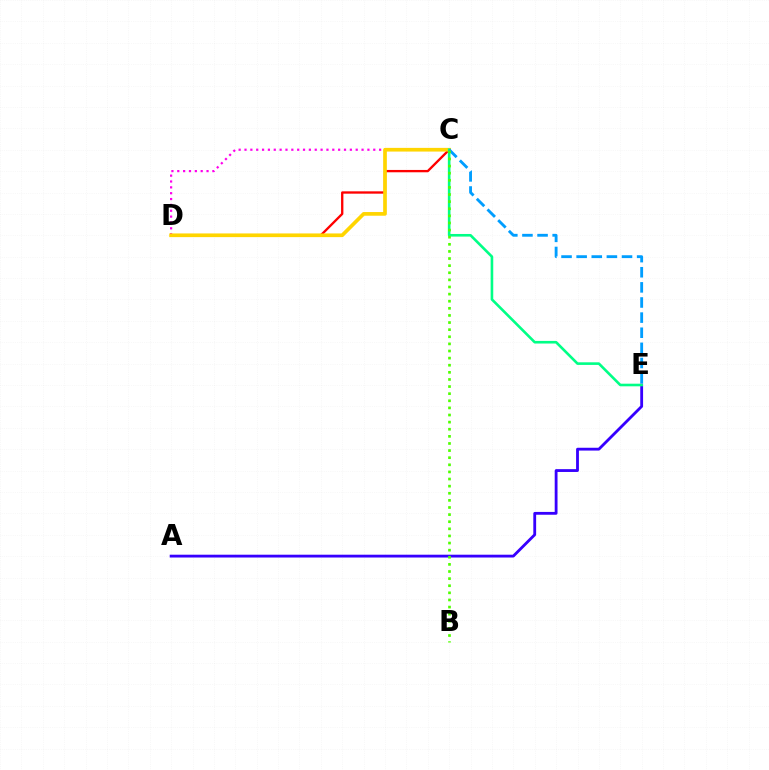{('C', 'D'): [{'color': '#ff00ed', 'line_style': 'dotted', 'thickness': 1.59}, {'color': '#ff0000', 'line_style': 'solid', 'thickness': 1.68}, {'color': '#ffd500', 'line_style': 'solid', 'thickness': 2.65}], ('A', 'E'): [{'color': '#3700ff', 'line_style': 'solid', 'thickness': 2.03}], ('C', 'E'): [{'color': '#00ff86', 'line_style': 'solid', 'thickness': 1.88}, {'color': '#009eff', 'line_style': 'dashed', 'thickness': 2.05}], ('B', 'C'): [{'color': '#4fff00', 'line_style': 'dotted', 'thickness': 1.93}]}